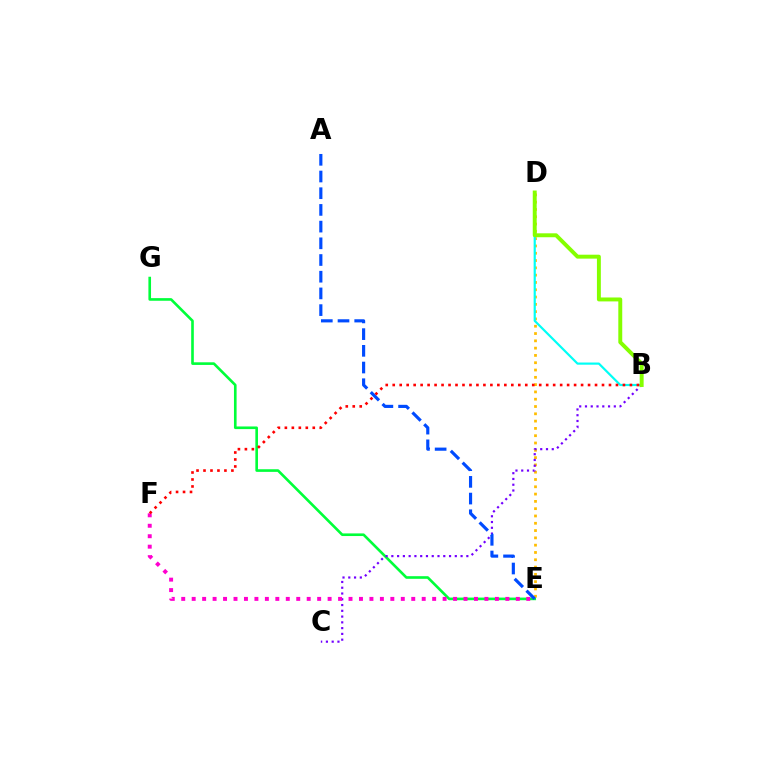{('E', 'G'): [{'color': '#00ff39', 'line_style': 'solid', 'thickness': 1.89}], ('D', 'E'): [{'color': '#ffbd00', 'line_style': 'dotted', 'thickness': 1.98}], ('B', 'C'): [{'color': '#7200ff', 'line_style': 'dotted', 'thickness': 1.57}], ('A', 'E'): [{'color': '#004bff', 'line_style': 'dashed', 'thickness': 2.27}], ('E', 'F'): [{'color': '#ff00cf', 'line_style': 'dotted', 'thickness': 2.84}], ('B', 'D'): [{'color': '#00fff6', 'line_style': 'solid', 'thickness': 1.57}, {'color': '#84ff00', 'line_style': 'solid', 'thickness': 2.83}], ('B', 'F'): [{'color': '#ff0000', 'line_style': 'dotted', 'thickness': 1.9}]}